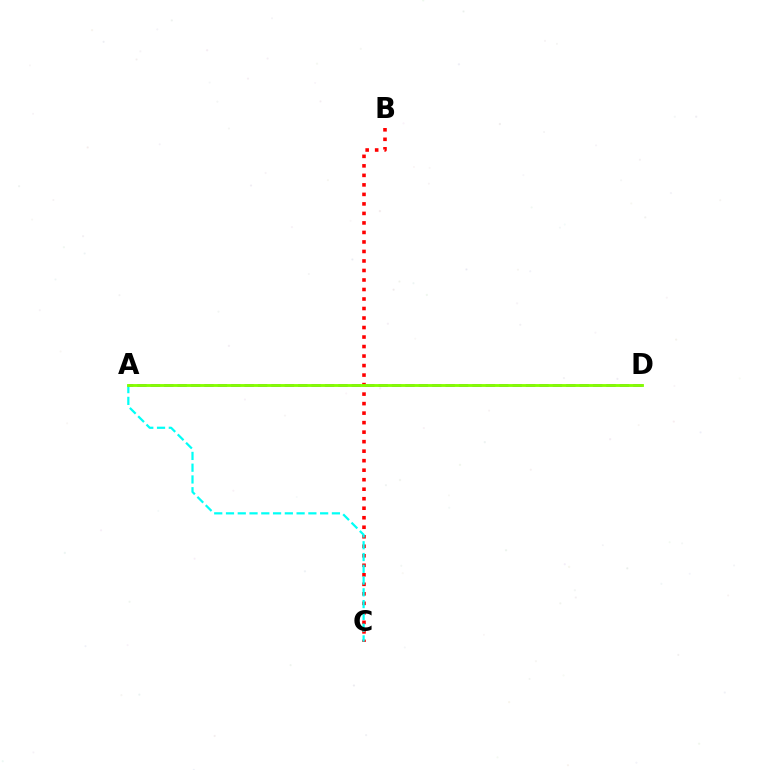{('B', 'C'): [{'color': '#ff0000', 'line_style': 'dotted', 'thickness': 2.58}], ('A', 'C'): [{'color': '#00fff6', 'line_style': 'dashed', 'thickness': 1.6}], ('A', 'D'): [{'color': '#7200ff', 'line_style': 'dashed', 'thickness': 1.82}, {'color': '#84ff00', 'line_style': 'solid', 'thickness': 2.05}]}